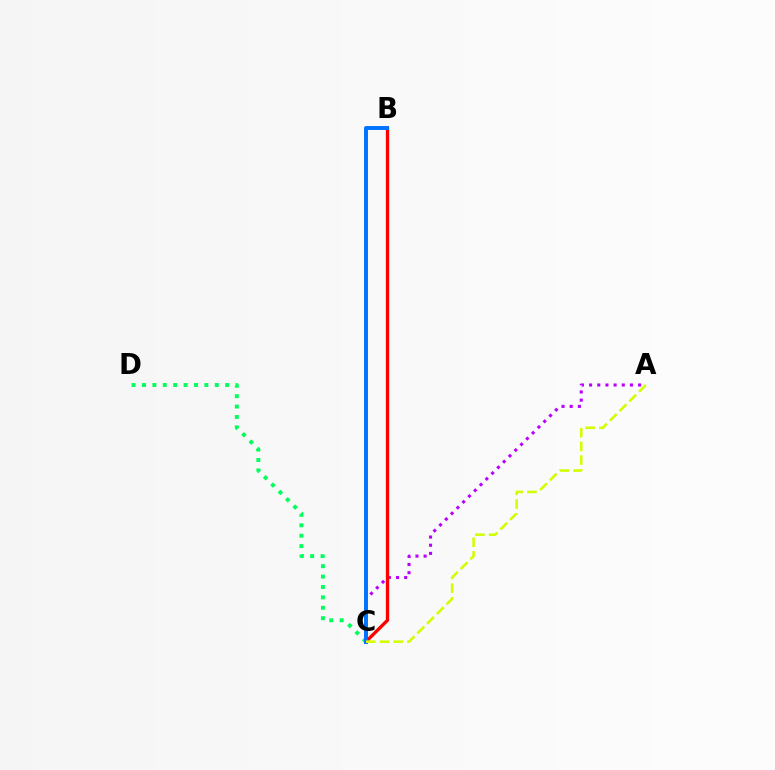{('A', 'C'): [{'color': '#b900ff', 'line_style': 'dotted', 'thickness': 2.22}, {'color': '#d1ff00', 'line_style': 'dashed', 'thickness': 1.86}], ('C', 'D'): [{'color': '#00ff5c', 'line_style': 'dotted', 'thickness': 2.83}], ('B', 'C'): [{'color': '#ff0000', 'line_style': 'solid', 'thickness': 2.38}, {'color': '#0074ff', 'line_style': 'solid', 'thickness': 2.84}]}